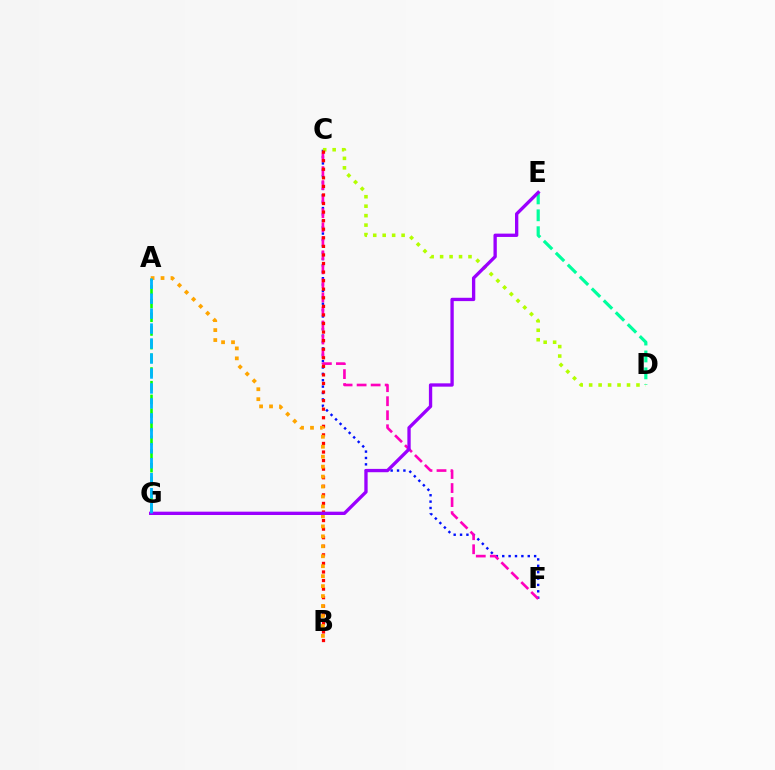{('A', 'G'): [{'color': '#08ff00', 'line_style': 'dashed', 'thickness': 1.86}, {'color': '#00b5ff', 'line_style': 'dashed', 'thickness': 2.03}], ('D', 'E'): [{'color': '#00ff9d', 'line_style': 'dashed', 'thickness': 2.3}], ('C', 'F'): [{'color': '#0010ff', 'line_style': 'dotted', 'thickness': 1.73}, {'color': '#ff00bd', 'line_style': 'dashed', 'thickness': 1.91}], ('C', 'D'): [{'color': '#b3ff00', 'line_style': 'dotted', 'thickness': 2.57}], ('B', 'C'): [{'color': '#ff0000', 'line_style': 'dotted', 'thickness': 2.33}], ('A', 'B'): [{'color': '#ffa500', 'line_style': 'dotted', 'thickness': 2.71}], ('E', 'G'): [{'color': '#9b00ff', 'line_style': 'solid', 'thickness': 2.39}]}